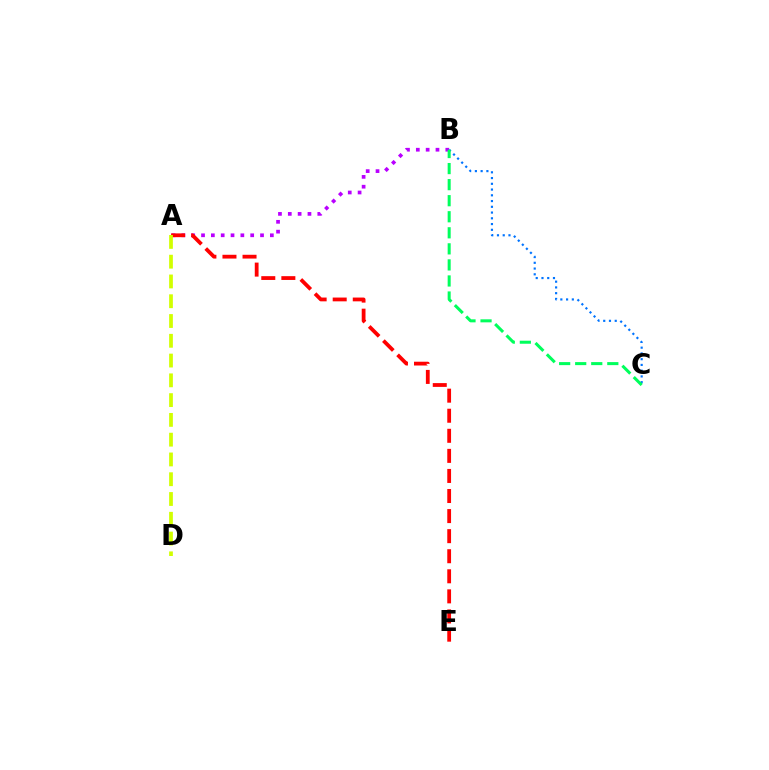{('A', 'B'): [{'color': '#b900ff', 'line_style': 'dotted', 'thickness': 2.67}], ('A', 'E'): [{'color': '#ff0000', 'line_style': 'dashed', 'thickness': 2.73}], ('A', 'D'): [{'color': '#d1ff00', 'line_style': 'dashed', 'thickness': 2.69}], ('B', 'C'): [{'color': '#0074ff', 'line_style': 'dotted', 'thickness': 1.56}, {'color': '#00ff5c', 'line_style': 'dashed', 'thickness': 2.18}]}